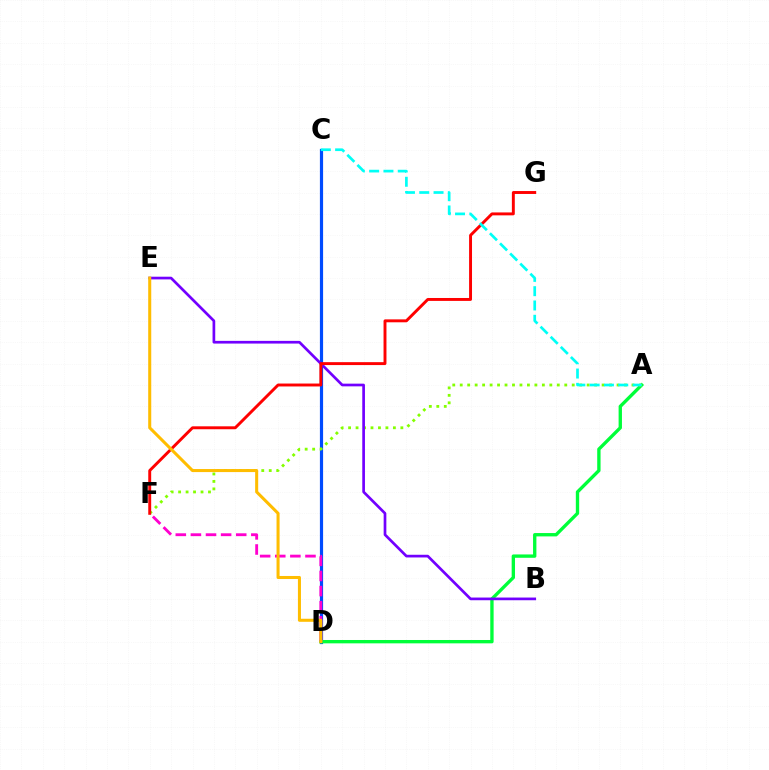{('C', 'D'): [{'color': '#004bff', 'line_style': 'solid', 'thickness': 2.3}], ('A', 'D'): [{'color': '#00ff39', 'line_style': 'solid', 'thickness': 2.41}], ('A', 'F'): [{'color': '#84ff00', 'line_style': 'dotted', 'thickness': 2.03}], ('B', 'E'): [{'color': '#7200ff', 'line_style': 'solid', 'thickness': 1.94}], ('D', 'F'): [{'color': '#ff00cf', 'line_style': 'dashed', 'thickness': 2.05}], ('F', 'G'): [{'color': '#ff0000', 'line_style': 'solid', 'thickness': 2.1}], ('D', 'E'): [{'color': '#ffbd00', 'line_style': 'solid', 'thickness': 2.19}], ('A', 'C'): [{'color': '#00fff6', 'line_style': 'dashed', 'thickness': 1.94}]}